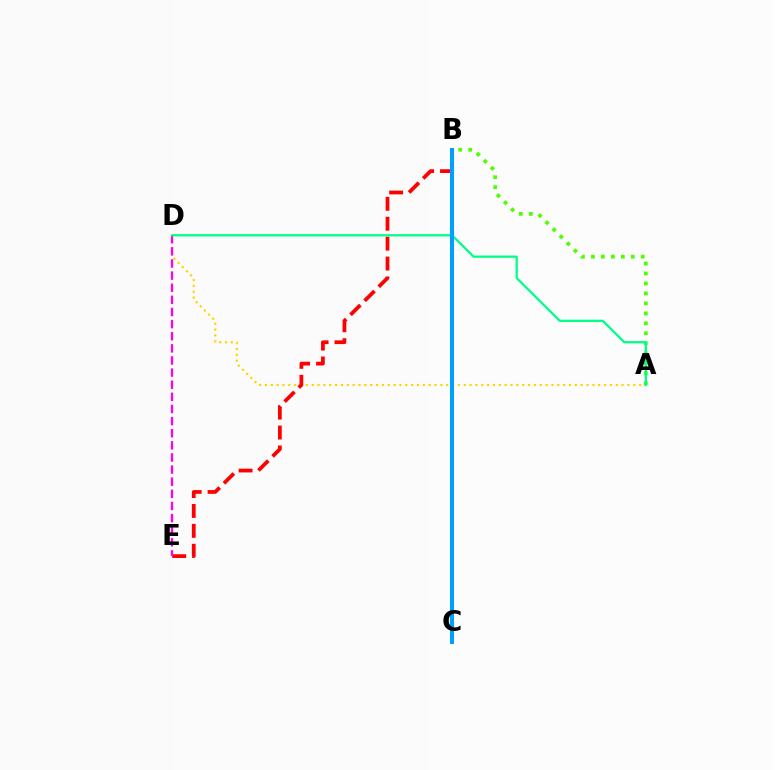{('A', 'B'): [{'color': '#4fff00', 'line_style': 'dotted', 'thickness': 2.71}], ('B', 'C'): [{'color': '#3700ff', 'line_style': 'solid', 'thickness': 2.79}, {'color': '#009eff', 'line_style': 'solid', 'thickness': 2.91}], ('A', 'D'): [{'color': '#ffd500', 'line_style': 'dotted', 'thickness': 1.59}, {'color': '#00ff86', 'line_style': 'solid', 'thickness': 1.63}], ('B', 'E'): [{'color': '#ff0000', 'line_style': 'dashed', 'thickness': 2.7}], ('D', 'E'): [{'color': '#ff00ed', 'line_style': 'dashed', 'thickness': 1.65}]}